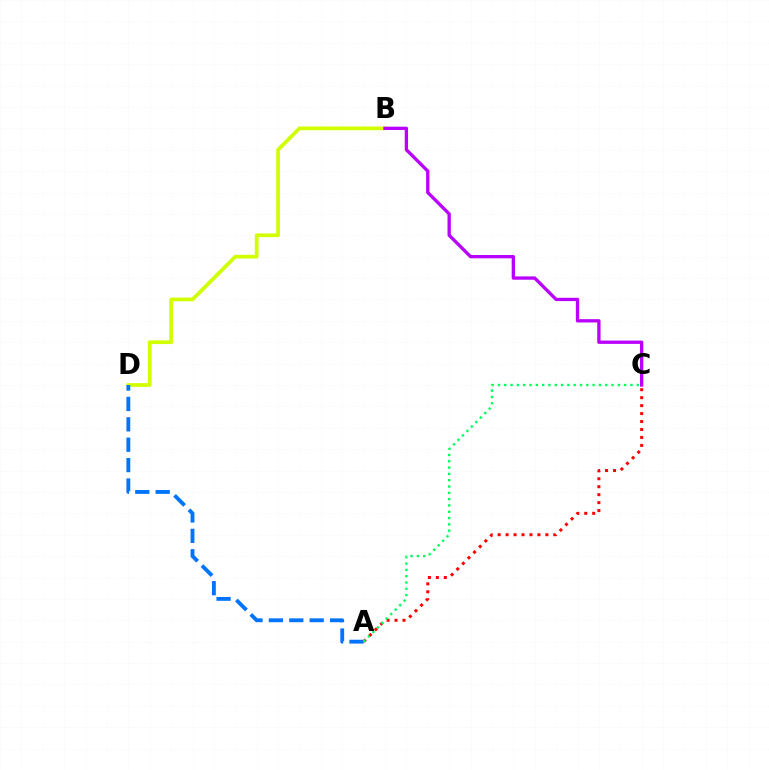{('B', 'D'): [{'color': '#d1ff00', 'line_style': 'solid', 'thickness': 2.67}], ('A', 'D'): [{'color': '#0074ff', 'line_style': 'dashed', 'thickness': 2.77}], ('B', 'C'): [{'color': '#b900ff', 'line_style': 'solid', 'thickness': 2.39}], ('A', 'C'): [{'color': '#ff0000', 'line_style': 'dotted', 'thickness': 2.16}, {'color': '#00ff5c', 'line_style': 'dotted', 'thickness': 1.71}]}